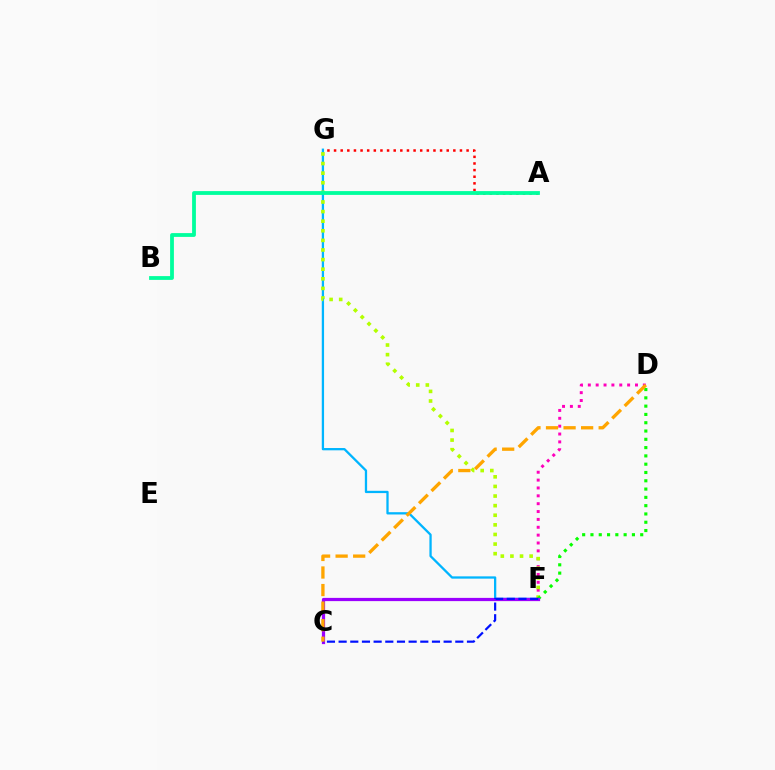{('F', 'G'): [{'color': '#00b5ff', 'line_style': 'solid', 'thickness': 1.65}, {'color': '#b3ff00', 'line_style': 'dotted', 'thickness': 2.61}], ('D', 'F'): [{'color': '#ff00bd', 'line_style': 'dotted', 'thickness': 2.14}, {'color': '#08ff00', 'line_style': 'dotted', 'thickness': 2.25}], ('A', 'G'): [{'color': '#ff0000', 'line_style': 'dotted', 'thickness': 1.8}], ('A', 'B'): [{'color': '#00ff9d', 'line_style': 'solid', 'thickness': 2.73}], ('C', 'F'): [{'color': '#9b00ff', 'line_style': 'solid', 'thickness': 2.32}, {'color': '#0010ff', 'line_style': 'dashed', 'thickness': 1.59}], ('C', 'D'): [{'color': '#ffa500', 'line_style': 'dashed', 'thickness': 2.38}]}